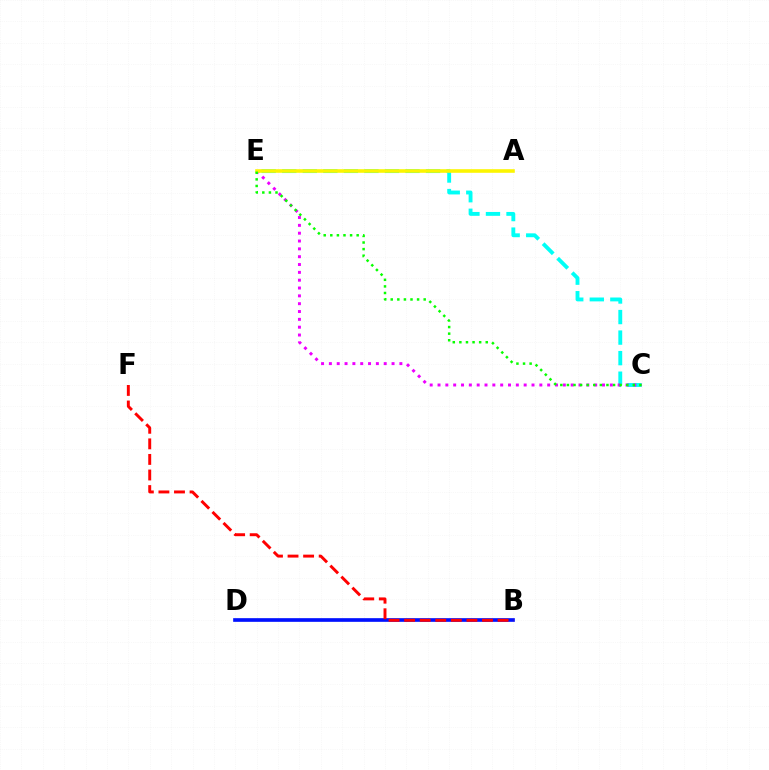{('B', 'D'): [{'color': '#0010ff', 'line_style': 'solid', 'thickness': 2.64}], ('C', 'E'): [{'color': '#00fff6', 'line_style': 'dashed', 'thickness': 2.79}, {'color': '#ee00ff', 'line_style': 'dotted', 'thickness': 2.13}, {'color': '#08ff00', 'line_style': 'dotted', 'thickness': 1.79}], ('A', 'E'): [{'color': '#fcf500', 'line_style': 'solid', 'thickness': 2.59}], ('B', 'F'): [{'color': '#ff0000', 'line_style': 'dashed', 'thickness': 2.12}]}